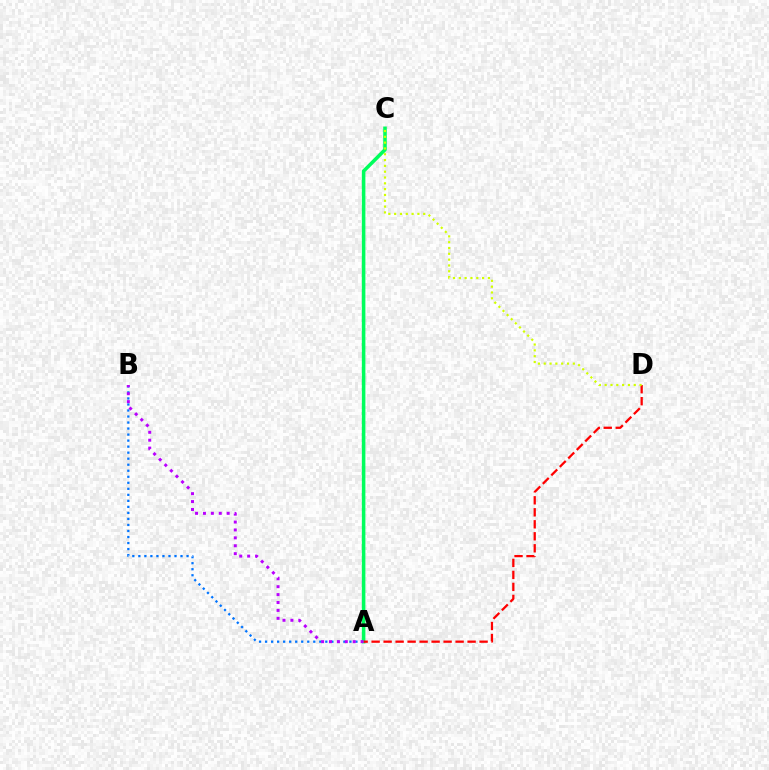{('A', 'B'): [{'color': '#0074ff', 'line_style': 'dotted', 'thickness': 1.64}, {'color': '#b900ff', 'line_style': 'dotted', 'thickness': 2.15}], ('A', 'C'): [{'color': '#00ff5c', 'line_style': 'solid', 'thickness': 2.55}], ('A', 'D'): [{'color': '#ff0000', 'line_style': 'dashed', 'thickness': 1.63}], ('C', 'D'): [{'color': '#d1ff00', 'line_style': 'dotted', 'thickness': 1.58}]}